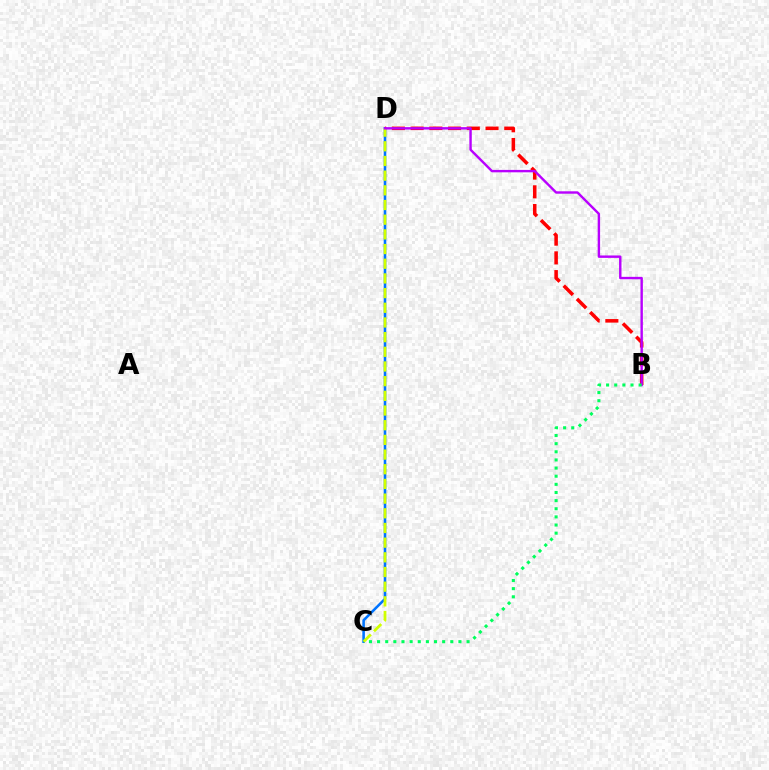{('C', 'D'): [{'color': '#0074ff', 'line_style': 'solid', 'thickness': 1.86}, {'color': '#d1ff00', 'line_style': 'dashed', 'thickness': 1.99}], ('B', 'D'): [{'color': '#ff0000', 'line_style': 'dashed', 'thickness': 2.54}, {'color': '#b900ff', 'line_style': 'solid', 'thickness': 1.74}], ('B', 'C'): [{'color': '#00ff5c', 'line_style': 'dotted', 'thickness': 2.21}]}